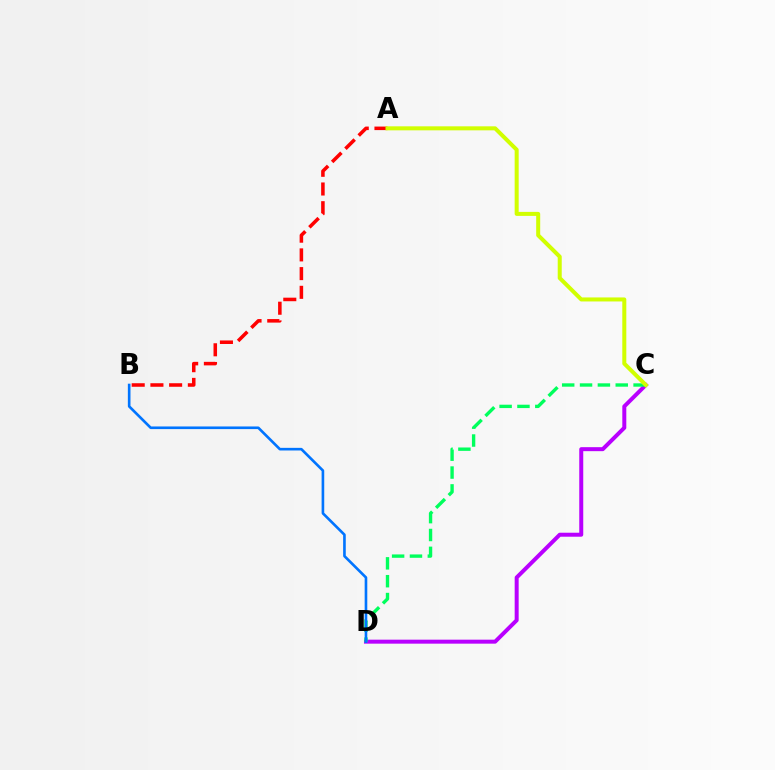{('C', 'D'): [{'color': '#b900ff', 'line_style': 'solid', 'thickness': 2.87}, {'color': '#00ff5c', 'line_style': 'dashed', 'thickness': 2.43}], ('A', 'B'): [{'color': '#ff0000', 'line_style': 'dashed', 'thickness': 2.54}], ('B', 'D'): [{'color': '#0074ff', 'line_style': 'solid', 'thickness': 1.9}], ('A', 'C'): [{'color': '#d1ff00', 'line_style': 'solid', 'thickness': 2.89}]}